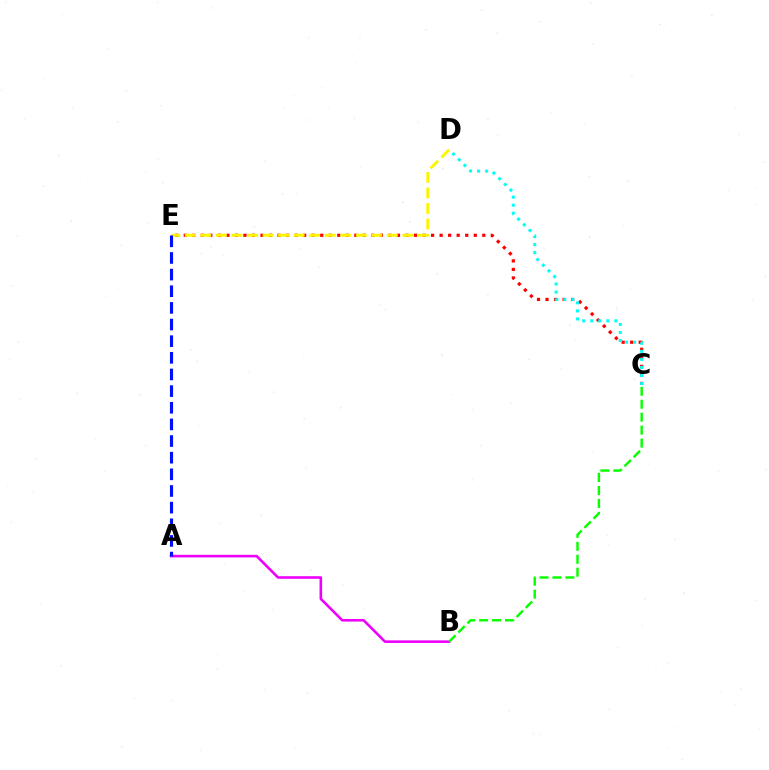{('C', 'E'): [{'color': '#ff0000', 'line_style': 'dotted', 'thickness': 2.32}], ('C', 'D'): [{'color': '#00fff6', 'line_style': 'dotted', 'thickness': 2.19}], ('A', 'B'): [{'color': '#ee00ff', 'line_style': 'solid', 'thickness': 1.87}], ('D', 'E'): [{'color': '#fcf500', 'line_style': 'dashed', 'thickness': 2.11}], ('A', 'E'): [{'color': '#0010ff', 'line_style': 'dashed', 'thickness': 2.26}], ('B', 'C'): [{'color': '#08ff00', 'line_style': 'dashed', 'thickness': 1.76}]}